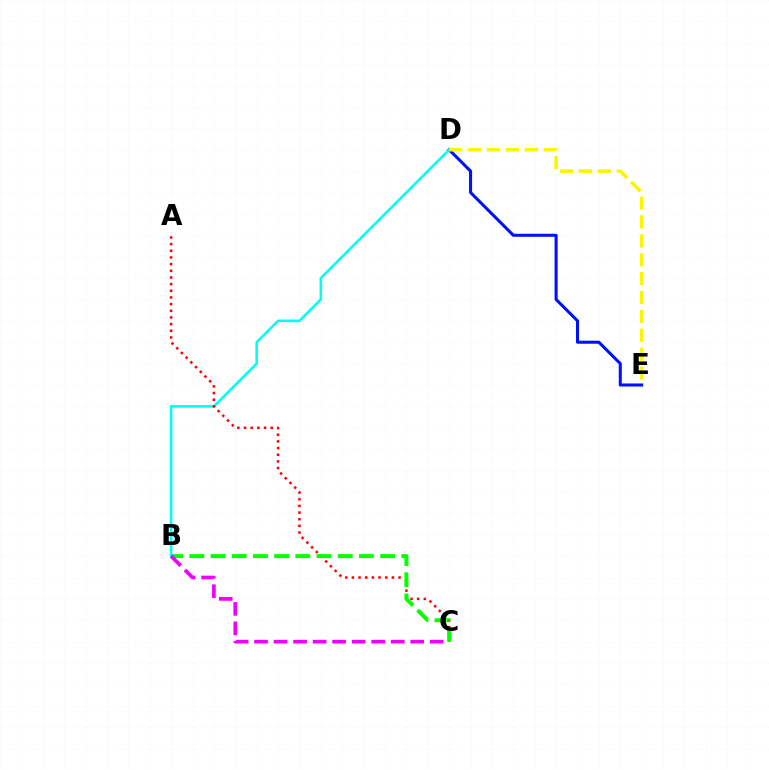{('D', 'E'): [{'color': '#0010ff', 'line_style': 'solid', 'thickness': 2.2}, {'color': '#fcf500', 'line_style': 'dashed', 'thickness': 2.57}], ('B', 'D'): [{'color': '#00fff6', 'line_style': 'solid', 'thickness': 1.86}], ('A', 'C'): [{'color': '#ff0000', 'line_style': 'dotted', 'thickness': 1.81}], ('B', 'C'): [{'color': '#08ff00', 'line_style': 'dashed', 'thickness': 2.88}, {'color': '#ee00ff', 'line_style': 'dashed', 'thickness': 2.65}]}